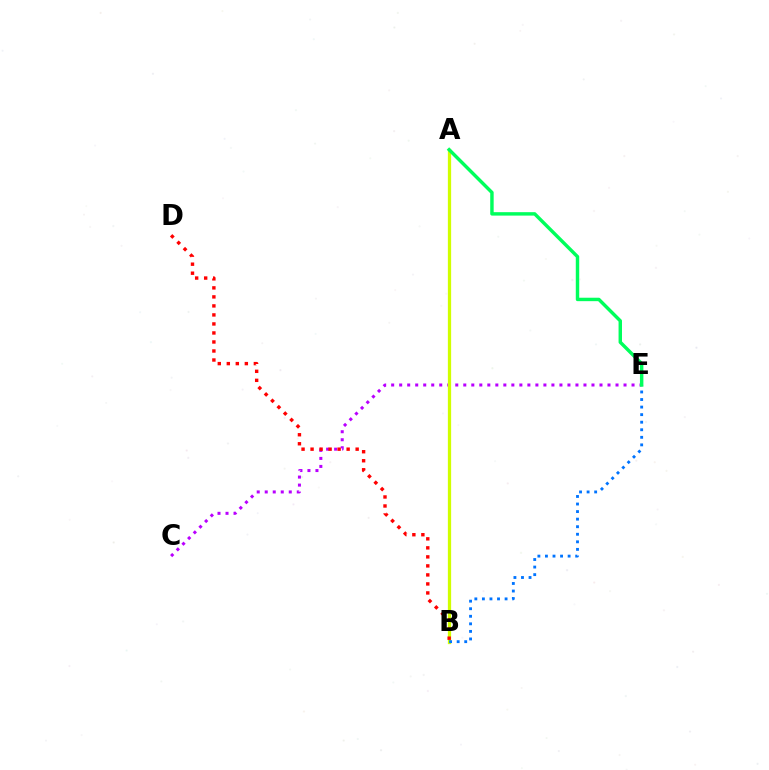{('C', 'E'): [{'color': '#b900ff', 'line_style': 'dotted', 'thickness': 2.18}], ('A', 'B'): [{'color': '#d1ff00', 'line_style': 'solid', 'thickness': 2.35}], ('B', 'D'): [{'color': '#ff0000', 'line_style': 'dotted', 'thickness': 2.45}], ('B', 'E'): [{'color': '#0074ff', 'line_style': 'dotted', 'thickness': 2.05}], ('A', 'E'): [{'color': '#00ff5c', 'line_style': 'solid', 'thickness': 2.47}]}